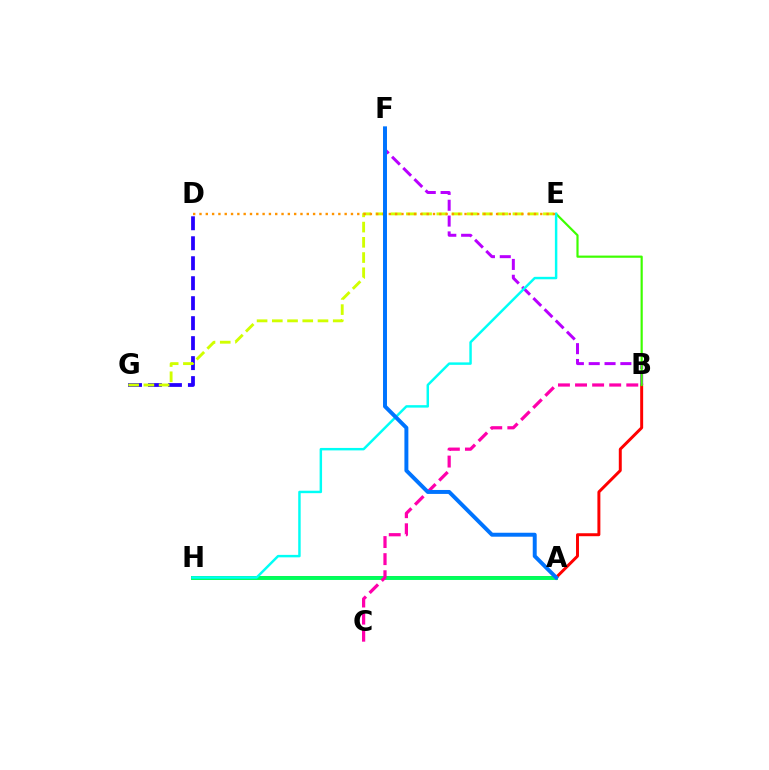{('D', 'G'): [{'color': '#2500ff', 'line_style': 'dashed', 'thickness': 2.71}], ('E', 'G'): [{'color': '#d1ff00', 'line_style': 'dashed', 'thickness': 2.07}], ('B', 'H'): [{'color': '#ff0000', 'line_style': 'solid', 'thickness': 2.13}], ('A', 'H'): [{'color': '#00ff5c', 'line_style': 'solid', 'thickness': 2.83}], ('B', 'F'): [{'color': '#b900ff', 'line_style': 'dashed', 'thickness': 2.15}], ('B', 'C'): [{'color': '#ff00ac', 'line_style': 'dashed', 'thickness': 2.32}], ('B', 'E'): [{'color': '#3dff00', 'line_style': 'solid', 'thickness': 1.57}], ('E', 'H'): [{'color': '#00fff6', 'line_style': 'solid', 'thickness': 1.77}], ('D', 'E'): [{'color': '#ff9400', 'line_style': 'dotted', 'thickness': 1.71}], ('A', 'F'): [{'color': '#0074ff', 'line_style': 'solid', 'thickness': 2.85}]}